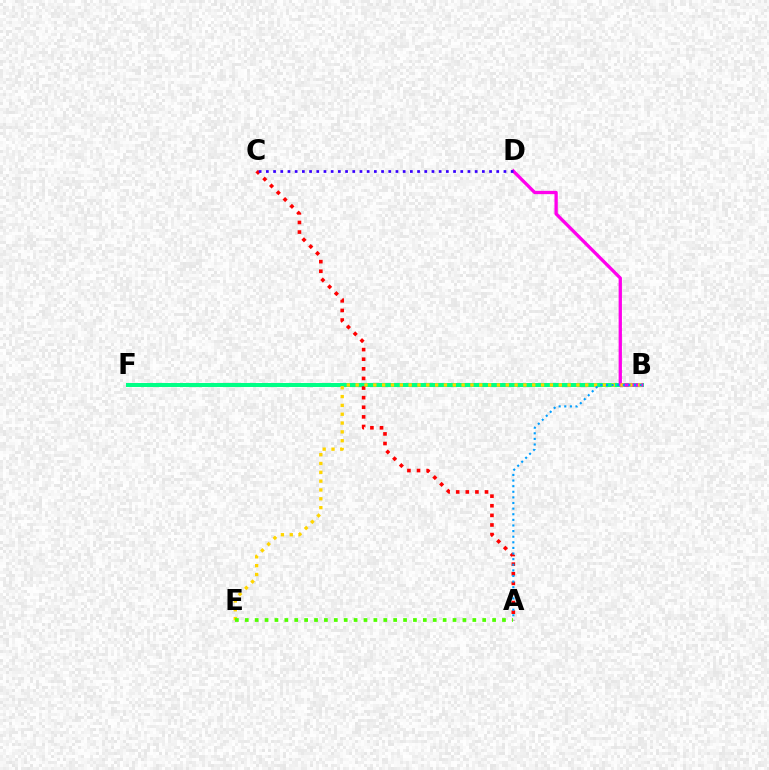{('B', 'F'): [{'color': '#00ff86', 'line_style': 'solid', 'thickness': 2.89}], ('A', 'C'): [{'color': '#ff0000', 'line_style': 'dotted', 'thickness': 2.61}], ('B', 'D'): [{'color': '#ff00ed', 'line_style': 'solid', 'thickness': 2.38}], ('B', 'E'): [{'color': '#ffd500', 'line_style': 'dotted', 'thickness': 2.4}], ('A', 'B'): [{'color': '#009eff', 'line_style': 'dotted', 'thickness': 1.53}], ('A', 'E'): [{'color': '#4fff00', 'line_style': 'dotted', 'thickness': 2.69}], ('C', 'D'): [{'color': '#3700ff', 'line_style': 'dotted', 'thickness': 1.96}]}